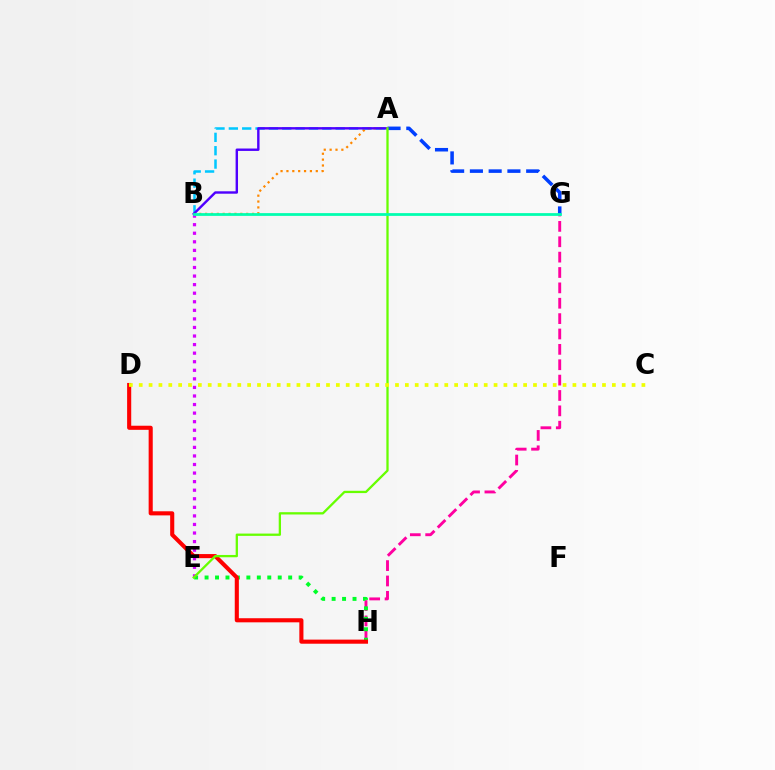{('G', 'H'): [{'color': '#ff00a0', 'line_style': 'dashed', 'thickness': 2.09}], ('E', 'H'): [{'color': '#00ff27', 'line_style': 'dotted', 'thickness': 2.84}], ('A', 'B'): [{'color': '#00c7ff', 'line_style': 'dashed', 'thickness': 1.81}, {'color': '#ff8800', 'line_style': 'dotted', 'thickness': 1.6}, {'color': '#4f00ff', 'line_style': 'solid', 'thickness': 1.74}], ('D', 'H'): [{'color': '#ff0000', 'line_style': 'solid', 'thickness': 2.95}], ('B', 'E'): [{'color': '#d600ff', 'line_style': 'dotted', 'thickness': 2.33}], ('A', 'G'): [{'color': '#003fff', 'line_style': 'dashed', 'thickness': 2.55}], ('A', 'E'): [{'color': '#66ff00', 'line_style': 'solid', 'thickness': 1.65}], ('B', 'G'): [{'color': '#00ffaf', 'line_style': 'solid', 'thickness': 1.99}], ('C', 'D'): [{'color': '#eeff00', 'line_style': 'dotted', 'thickness': 2.68}]}